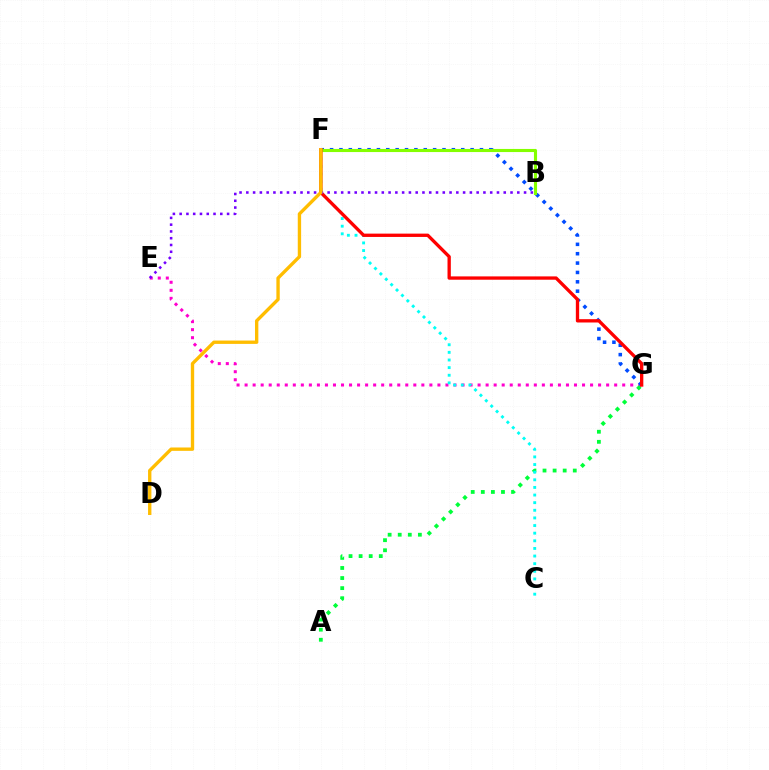{('E', 'G'): [{'color': '#ff00cf', 'line_style': 'dotted', 'thickness': 2.18}], ('A', 'G'): [{'color': '#00ff39', 'line_style': 'dotted', 'thickness': 2.74}], ('F', 'G'): [{'color': '#004bff', 'line_style': 'dotted', 'thickness': 2.55}, {'color': '#ff0000', 'line_style': 'solid', 'thickness': 2.39}], ('C', 'F'): [{'color': '#00fff6', 'line_style': 'dotted', 'thickness': 2.07}], ('B', 'F'): [{'color': '#84ff00', 'line_style': 'solid', 'thickness': 2.24}], ('B', 'E'): [{'color': '#7200ff', 'line_style': 'dotted', 'thickness': 1.84}], ('D', 'F'): [{'color': '#ffbd00', 'line_style': 'solid', 'thickness': 2.42}]}